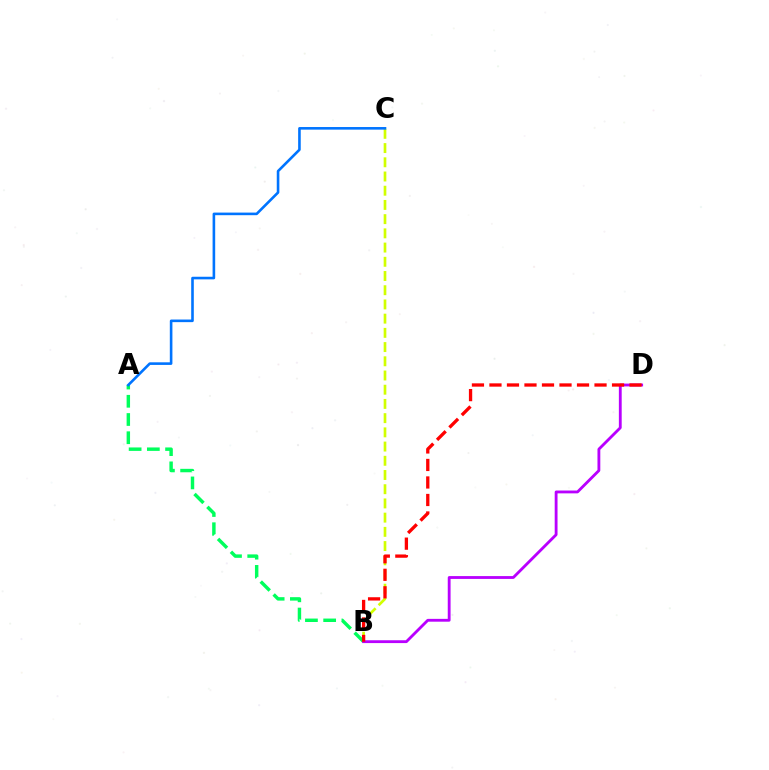{('A', 'B'): [{'color': '#00ff5c', 'line_style': 'dashed', 'thickness': 2.48}], ('B', 'C'): [{'color': '#d1ff00', 'line_style': 'dashed', 'thickness': 1.93}], ('B', 'D'): [{'color': '#b900ff', 'line_style': 'solid', 'thickness': 2.04}, {'color': '#ff0000', 'line_style': 'dashed', 'thickness': 2.38}], ('A', 'C'): [{'color': '#0074ff', 'line_style': 'solid', 'thickness': 1.88}]}